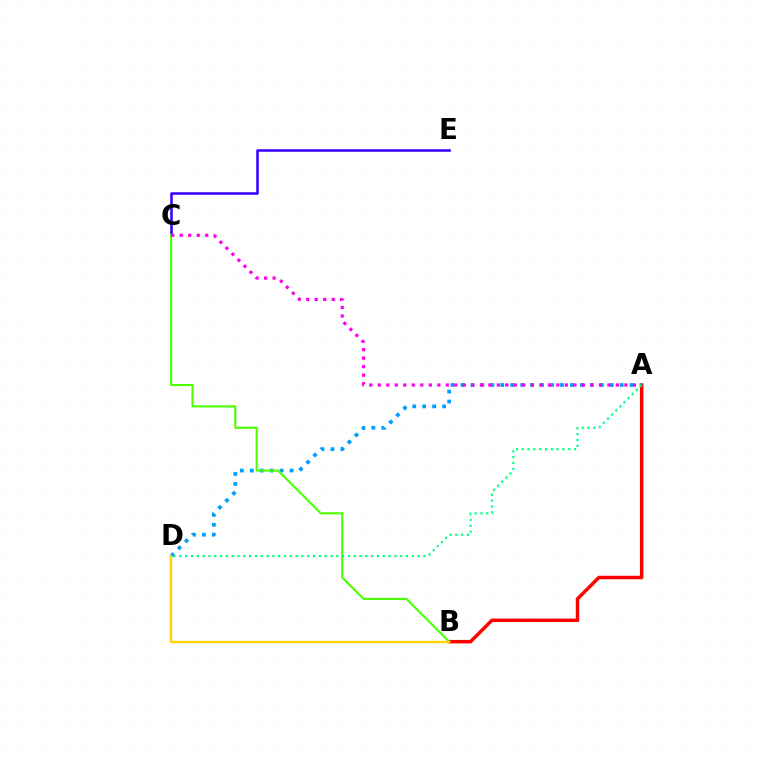{('C', 'E'): [{'color': '#3700ff', 'line_style': 'solid', 'thickness': 1.84}], ('A', 'B'): [{'color': '#ff0000', 'line_style': 'solid', 'thickness': 2.5}], ('A', 'D'): [{'color': '#009eff', 'line_style': 'dotted', 'thickness': 2.7}, {'color': '#00ff86', 'line_style': 'dotted', 'thickness': 1.58}], ('B', 'C'): [{'color': '#4fff00', 'line_style': 'solid', 'thickness': 1.53}], ('A', 'C'): [{'color': '#ff00ed', 'line_style': 'dotted', 'thickness': 2.31}], ('B', 'D'): [{'color': '#ffd500', 'line_style': 'solid', 'thickness': 1.69}]}